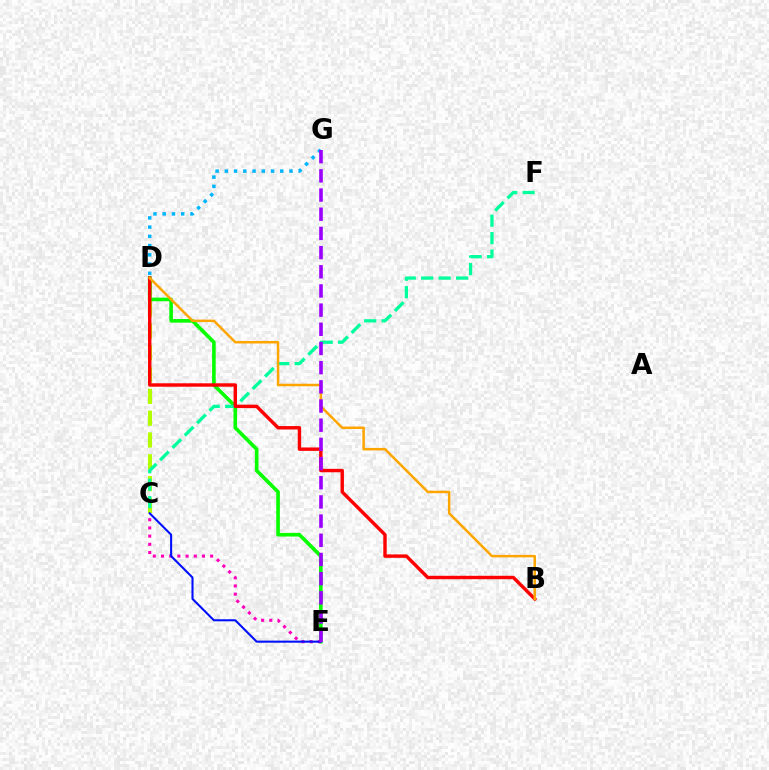{('C', 'D'): [{'color': '#b3ff00', 'line_style': 'dashed', 'thickness': 2.96}], ('D', 'E'): [{'color': '#08ff00', 'line_style': 'solid', 'thickness': 2.61}], ('C', 'E'): [{'color': '#ff00bd', 'line_style': 'dotted', 'thickness': 2.23}, {'color': '#0010ff', 'line_style': 'solid', 'thickness': 1.5}], ('C', 'F'): [{'color': '#00ff9d', 'line_style': 'dashed', 'thickness': 2.37}], ('D', 'G'): [{'color': '#00b5ff', 'line_style': 'dotted', 'thickness': 2.51}], ('B', 'D'): [{'color': '#ff0000', 'line_style': 'solid', 'thickness': 2.46}, {'color': '#ffa500', 'line_style': 'solid', 'thickness': 1.8}], ('E', 'G'): [{'color': '#9b00ff', 'line_style': 'dashed', 'thickness': 2.61}]}